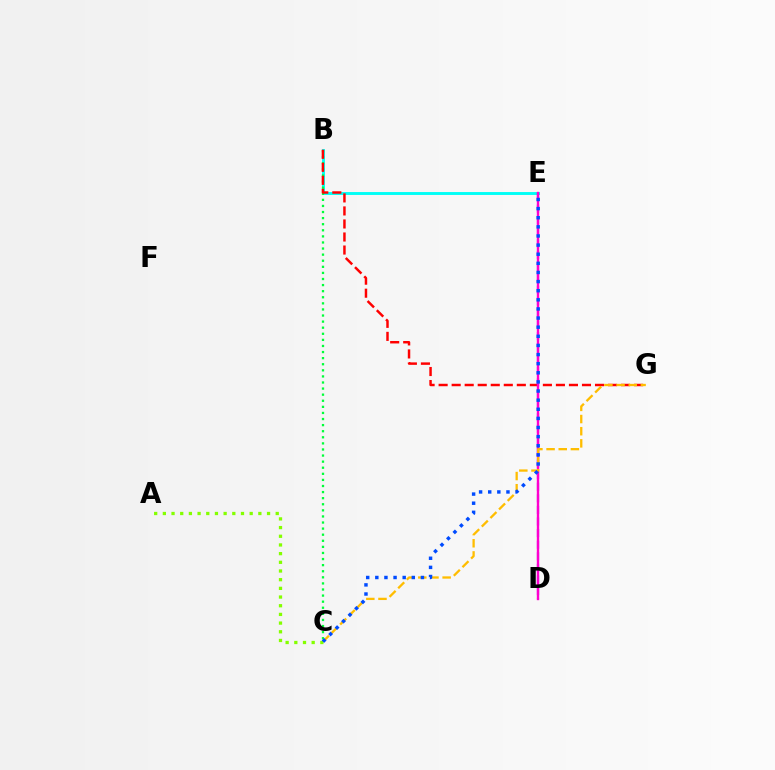{('B', 'E'): [{'color': '#00fff6', 'line_style': 'solid', 'thickness': 2.09}], ('B', 'C'): [{'color': '#00ff39', 'line_style': 'dotted', 'thickness': 1.65}], ('B', 'G'): [{'color': '#ff0000', 'line_style': 'dashed', 'thickness': 1.77}], ('D', 'E'): [{'color': '#7200ff', 'line_style': 'dashed', 'thickness': 1.57}, {'color': '#ff00cf', 'line_style': 'solid', 'thickness': 1.71}], ('C', 'G'): [{'color': '#ffbd00', 'line_style': 'dashed', 'thickness': 1.65}], ('A', 'C'): [{'color': '#84ff00', 'line_style': 'dotted', 'thickness': 2.36}], ('C', 'E'): [{'color': '#004bff', 'line_style': 'dotted', 'thickness': 2.48}]}